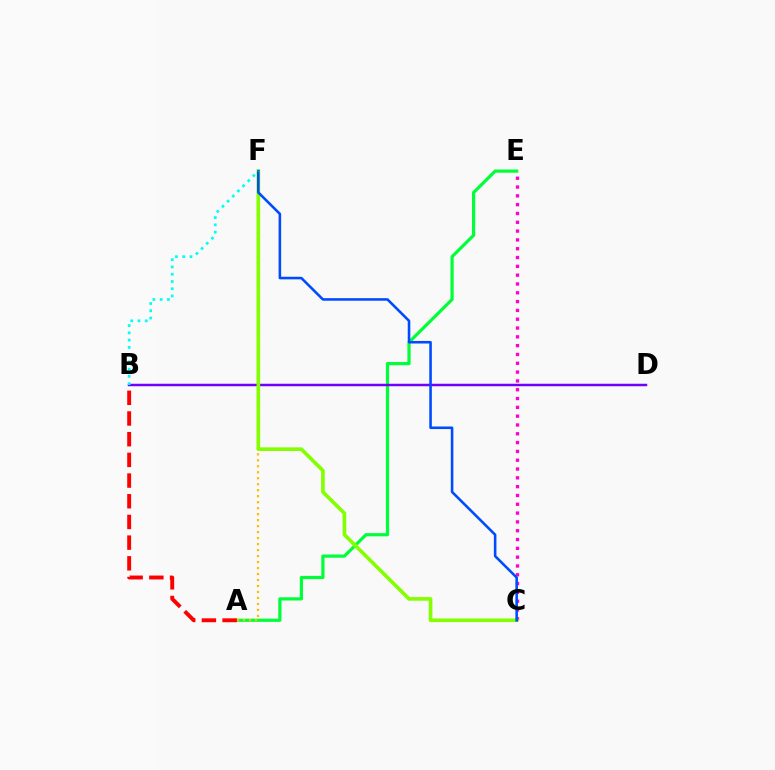{('A', 'E'): [{'color': '#00ff39', 'line_style': 'solid', 'thickness': 2.31}], ('B', 'D'): [{'color': '#7200ff', 'line_style': 'solid', 'thickness': 1.79}], ('A', 'F'): [{'color': '#ffbd00', 'line_style': 'dotted', 'thickness': 1.63}], ('A', 'B'): [{'color': '#ff0000', 'line_style': 'dashed', 'thickness': 2.81}], ('C', 'E'): [{'color': '#ff00cf', 'line_style': 'dotted', 'thickness': 2.39}], ('C', 'F'): [{'color': '#84ff00', 'line_style': 'solid', 'thickness': 2.62}, {'color': '#004bff', 'line_style': 'solid', 'thickness': 1.86}], ('B', 'F'): [{'color': '#00fff6', 'line_style': 'dotted', 'thickness': 1.97}]}